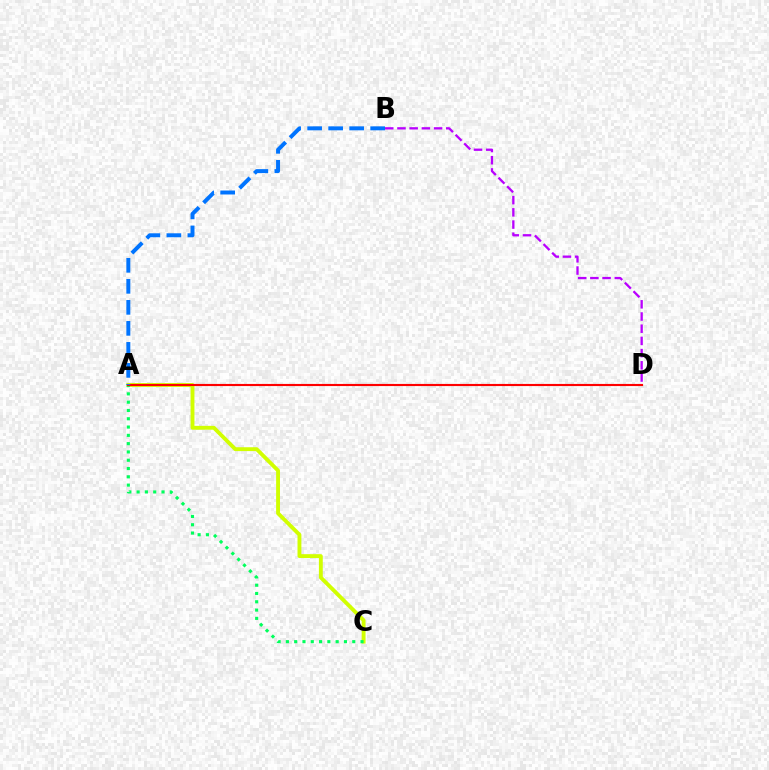{('B', 'D'): [{'color': '#b900ff', 'line_style': 'dashed', 'thickness': 1.66}], ('A', 'C'): [{'color': '#d1ff00', 'line_style': 'solid', 'thickness': 2.78}, {'color': '#00ff5c', 'line_style': 'dotted', 'thickness': 2.25}], ('A', 'D'): [{'color': '#ff0000', 'line_style': 'solid', 'thickness': 1.54}], ('A', 'B'): [{'color': '#0074ff', 'line_style': 'dashed', 'thickness': 2.85}]}